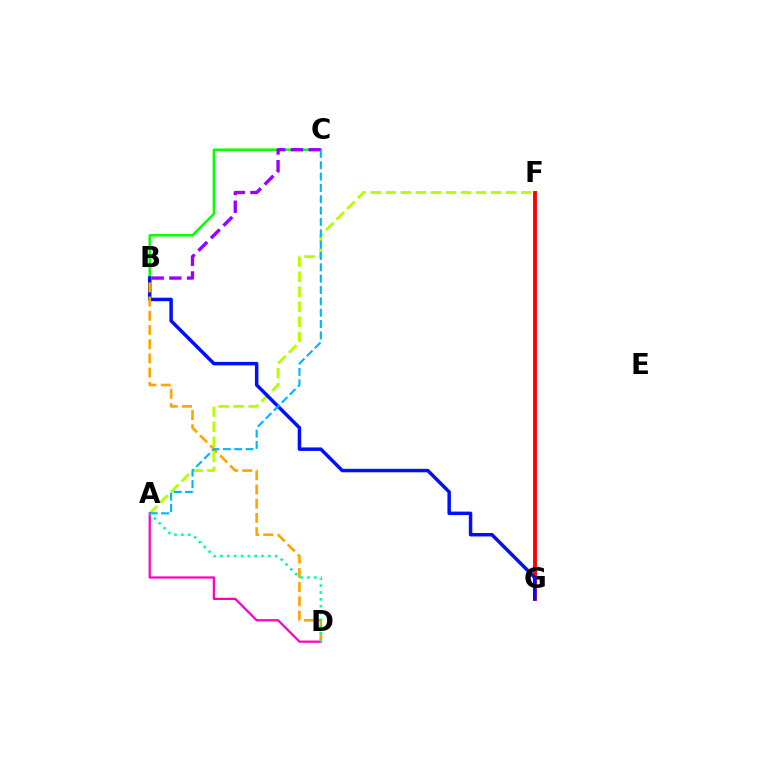{('B', 'C'): [{'color': '#08ff00', 'line_style': 'solid', 'thickness': 1.78}, {'color': '#9b00ff', 'line_style': 'dashed', 'thickness': 2.4}], ('A', 'F'): [{'color': '#b3ff00', 'line_style': 'dashed', 'thickness': 2.04}], ('F', 'G'): [{'color': '#ff0000', 'line_style': 'solid', 'thickness': 2.78}], ('B', 'G'): [{'color': '#0010ff', 'line_style': 'solid', 'thickness': 2.51}], ('A', 'D'): [{'color': '#ff00bd', 'line_style': 'solid', 'thickness': 1.61}, {'color': '#00ff9d', 'line_style': 'dotted', 'thickness': 1.86}], ('B', 'D'): [{'color': '#ffa500', 'line_style': 'dashed', 'thickness': 1.93}], ('A', 'C'): [{'color': '#00b5ff', 'line_style': 'dashed', 'thickness': 1.54}]}